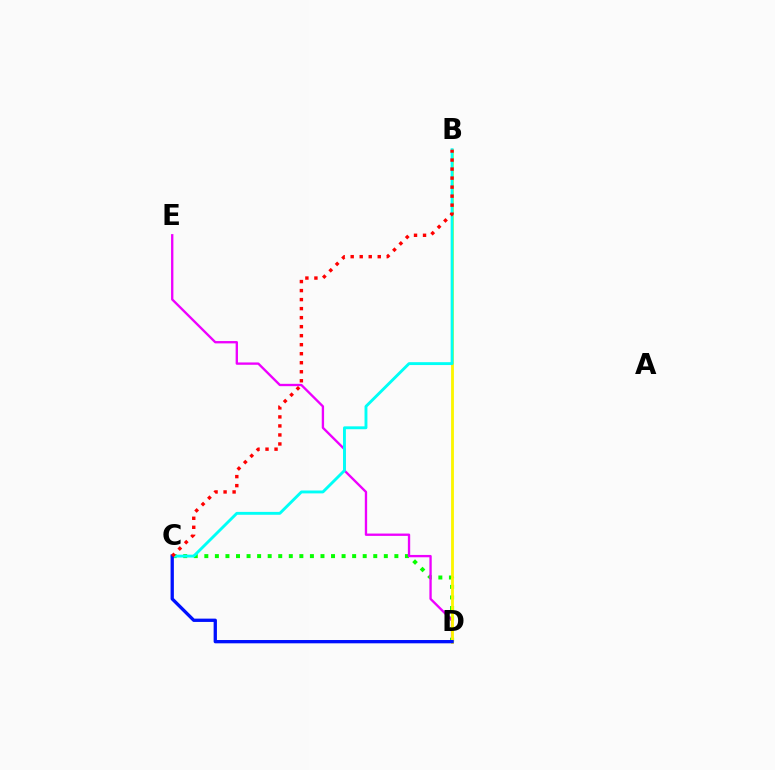{('C', 'D'): [{'color': '#08ff00', 'line_style': 'dotted', 'thickness': 2.87}, {'color': '#0010ff', 'line_style': 'solid', 'thickness': 2.38}], ('D', 'E'): [{'color': '#ee00ff', 'line_style': 'solid', 'thickness': 1.68}], ('B', 'D'): [{'color': '#fcf500', 'line_style': 'solid', 'thickness': 2.04}], ('B', 'C'): [{'color': '#00fff6', 'line_style': 'solid', 'thickness': 2.07}, {'color': '#ff0000', 'line_style': 'dotted', 'thickness': 2.45}]}